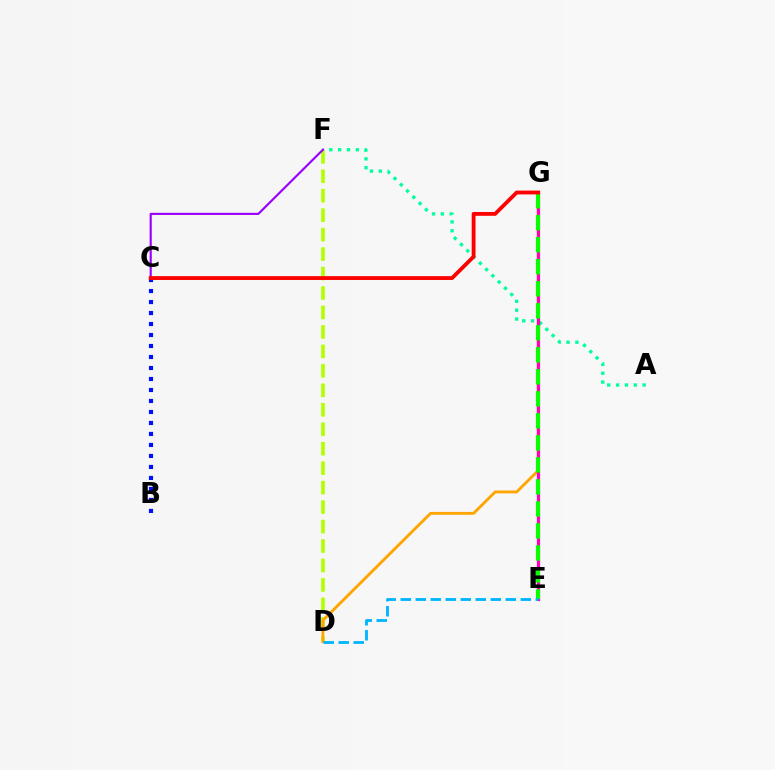{('B', 'C'): [{'color': '#0010ff', 'line_style': 'dotted', 'thickness': 2.99}], ('A', 'F'): [{'color': '#00ff9d', 'line_style': 'dotted', 'thickness': 2.41}], ('D', 'F'): [{'color': '#b3ff00', 'line_style': 'dashed', 'thickness': 2.64}], ('D', 'G'): [{'color': '#ffa500', 'line_style': 'solid', 'thickness': 2.06}], ('E', 'G'): [{'color': '#ff00bd', 'line_style': 'solid', 'thickness': 2.3}, {'color': '#08ff00', 'line_style': 'dashed', 'thickness': 2.99}], ('C', 'F'): [{'color': '#9b00ff', 'line_style': 'solid', 'thickness': 1.55}], ('D', 'E'): [{'color': '#00b5ff', 'line_style': 'dashed', 'thickness': 2.04}], ('C', 'G'): [{'color': '#ff0000', 'line_style': 'solid', 'thickness': 2.76}]}